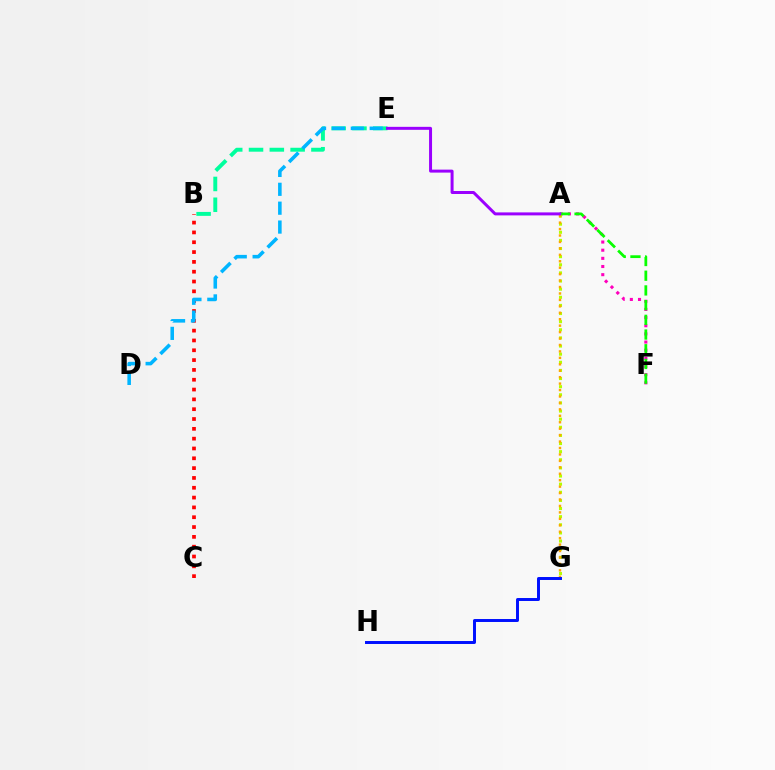{('A', 'F'): [{'color': '#ff00bd', 'line_style': 'dotted', 'thickness': 2.22}, {'color': '#08ff00', 'line_style': 'dashed', 'thickness': 2.0}], ('B', 'C'): [{'color': '#ff0000', 'line_style': 'dotted', 'thickness': 2.67}], ('B', 'E'): [{'color': '#00ff9d', 'line_style': 'dashed', 'thickness': 2.83}], ('D', 'E'): [{'color': '#00b5ff', 'line_style': 'dashed', 'thickness': 2.56}], ('A', 'G'): [{'color': '#b3ff00', 'line_style': 'dotted', 'thickness': 2.21}, {'color': '#ffa500', 'line_style': 'dotted', 'thickness': 1.75}], ('G', 'H'): [{'color': '#0010ff', 'line_style': 'solid', 'thickness': 2.13}], ('A', 'E'): [{'color': '#9b00ff', 'line_style': 'solid', 'thickness': 2.15}]}